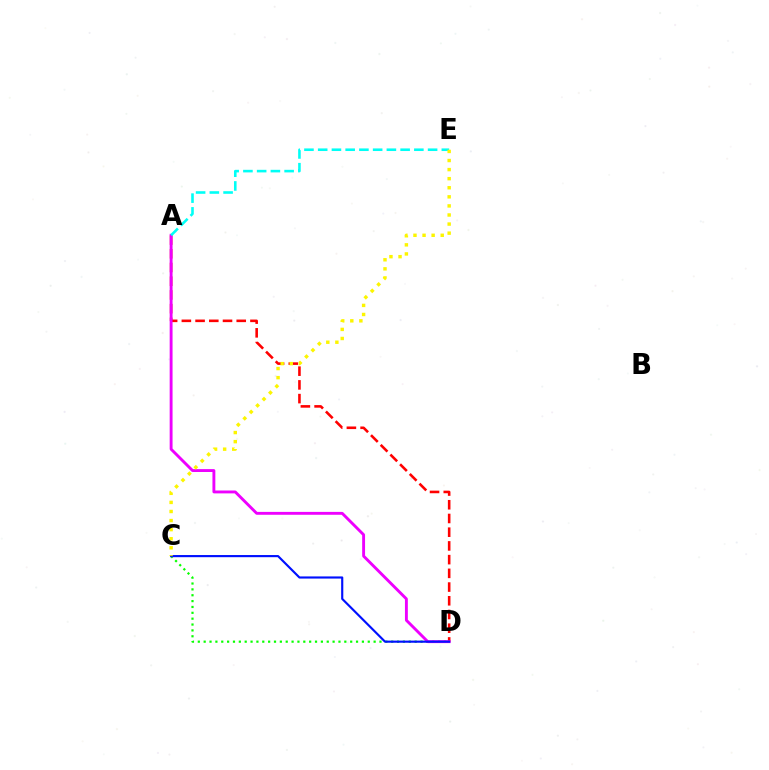{('A', 'D'): [{'color': '#ff0000', 'line_style': 'dashed', 'thickness': 1.86}, {'color': '#ee00ff', 'line_style': 'solid', 'thickness': 2.08}], ('C', 'D'): [{'color': '#08ff00', 'line_style': 'dotted', 'thickness': 1.59}, {'color': '#0010ff', 'line_style': 'solid', 'thickness': 1.55}], ('A', 'E'): [{'color': '#00fff6', 'line_style': 'dashed', 'thickness': 1.87}], ('C', 'E'): [{'color': '#fcf500', 'line_style': 'dotted', 'thickness': 2.47}]}